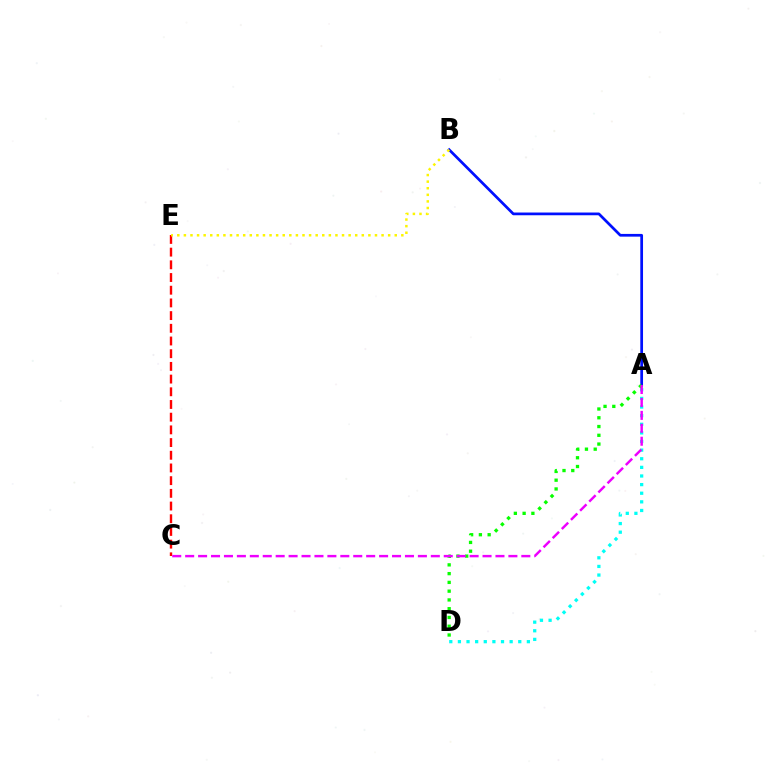{('C', 'E'): [{'color': '#ff0000', 'line_style': 'dashed', 'thickness': 1.72}], ('A', 'D'): [{'color': '#00fff6', 'line_style': 'dotted', 'thickness': 2.34}, {'color': '#08ff00', 'line_style': 'dotted', 'thickness': 2.38}], ('A', 'B'): [{'color': '#0010ff', 'line_style': 'solid', 'thickness': 1.97}], ('B', 'E'): [{'color': '#fcf500', 'line_style': 'dotted', 'thickness': 1.79}], ('A', 'C'): [{'color': '#ee00ff', 'line_style': 'dashed', 'thickness': 1.76}]}